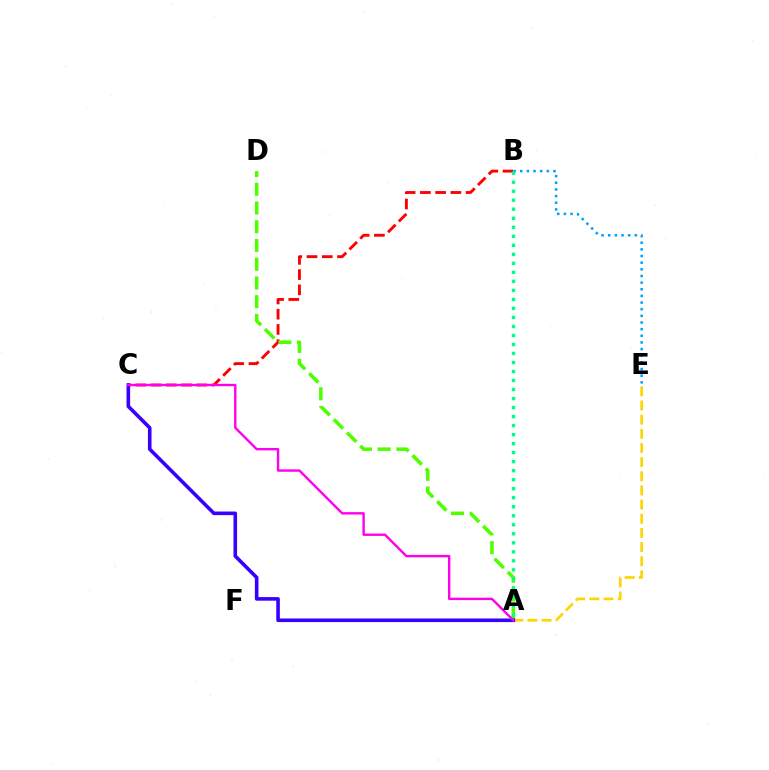{('B', 'C'): [{'color': '#ff0000', 'line_style': 'dashed', 'thickness': 2.07}], ('B', 'E'): [{'color': '#009eff', 'line_style': 'dotted', 'thickness': 1.81}], ('A', 'D'): [{'color': '#4fff00', 'line_style': 'dashed', 'thickness': 2.55}], ('A', 'E'): [{'color': '#ffd500', 'line_style': 'dashed', 'thickness': 1.92}], ('A', 'B'): [{'color': '#00ff86', 'line_style': 'dotted', 'thickness': 2.45}], ('A', 'C'): [{'color': '#3700ff', 'line_style': 'solid', 'thickness': 2.59}, {'color': '#ff00ed', 'line_style': 'solid', 'thickness': 1.72}]}